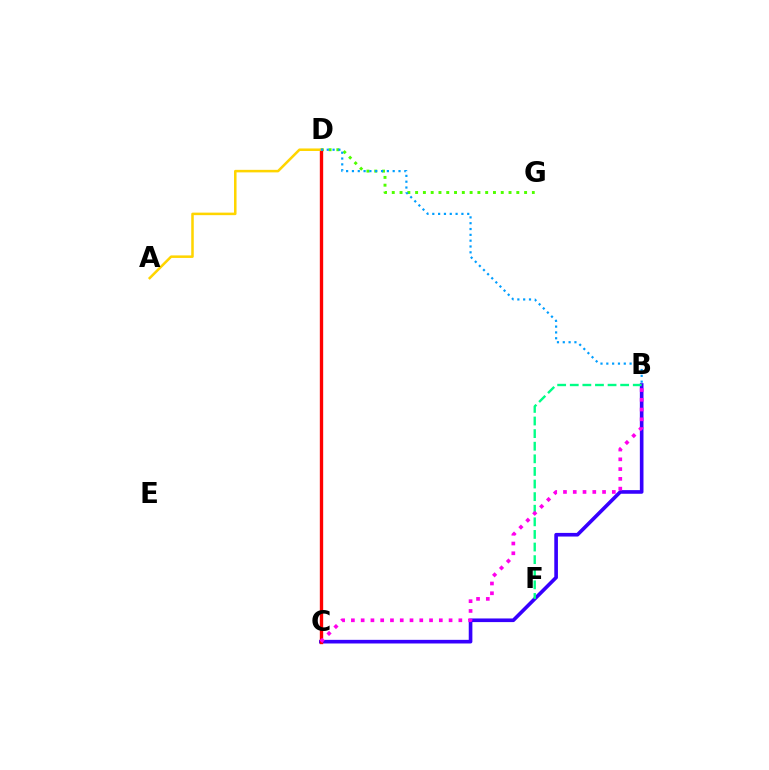{('B', 'C'): [{'color': '#3700ff', 'line_style': 'solid', 'thickness': 2.62}, {'color': '#ff00ed', 'line_style': 'dotted', 'thickness': 2.65}], ('D', 'G'): [{'color': '#4fff00', 'line_style': 'dotted', 'thickness': 2.12}], ('B', 'F'): [{'color': '#00ff86', 'line_style': 'dashed', 'thickness': 1.71}], ('C', 'D'): [{'color': '#ff0000', 'line_style': 'solid', 'thickness': 2.41}], ('A', 'D'): [{'color': '#ffd500', 'line_style': 'solid', 'thickness': 1.82}], ('B', 'D'): [{'color': '#009eff', 'line_style': 'dotted', 'thickness': 1.58}]}